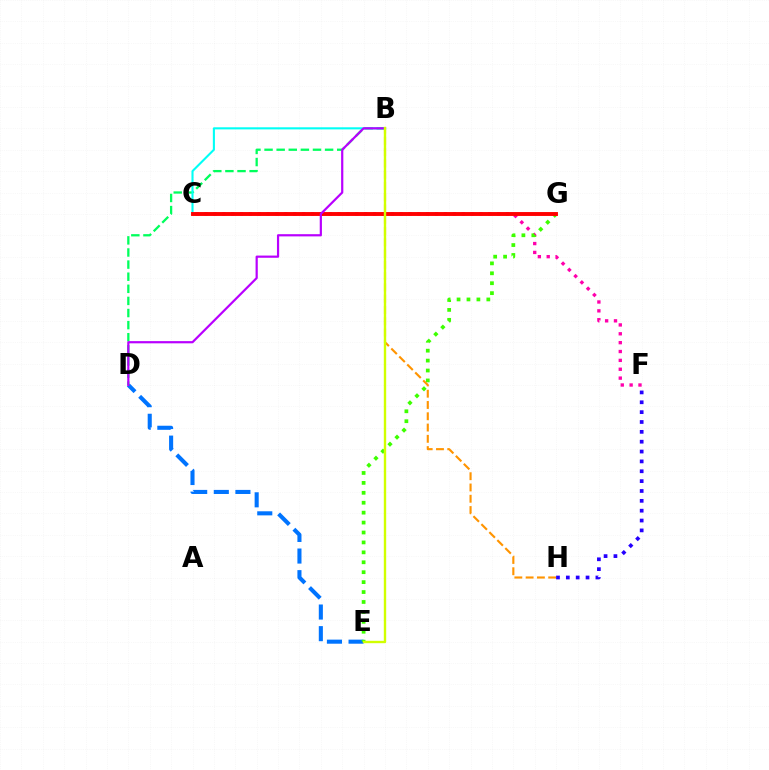{('D', 'E'): [{'color': '#0074ff', 'line_style': 'dashed', 'thickness': 2.94}], ('C', 'F'): [{'color': '#ff00ac', 'line_style': 'dotted', 'thickness': 2.41}], ('B', 'D'): [{'color': '#00ff5c', 'line_style': 'dashed', 'thickness': 1.64}, {'color': '#b900ff', 'line_style': 'solid', 'thickness': 1.59}], ('E', 'G'): [{'color': '#3dff00', 'line_style': 'dotted', 'thickness': 2.7}], ('B', 'H'): [{'color': '#ff9400', 'line_style': 'dashed', 'thickness': 1.53}], ('B', 'C'): [{'color': '#00fff6', 'line_style': 'solid', 'thickness': 1.51}], ('F', 'H'): [{'color': '#2500ff', 'line_style': 'dotted', 'thickness': 2.68}], ('C', 'G'): [{'color': '#ff0000', 'line_style': 'solid', 'thickness': 2.81}], ('B', 'E'): [{'color': '#d1ff00', 'line_style': 'solid', 'thickness': 1.72}]}